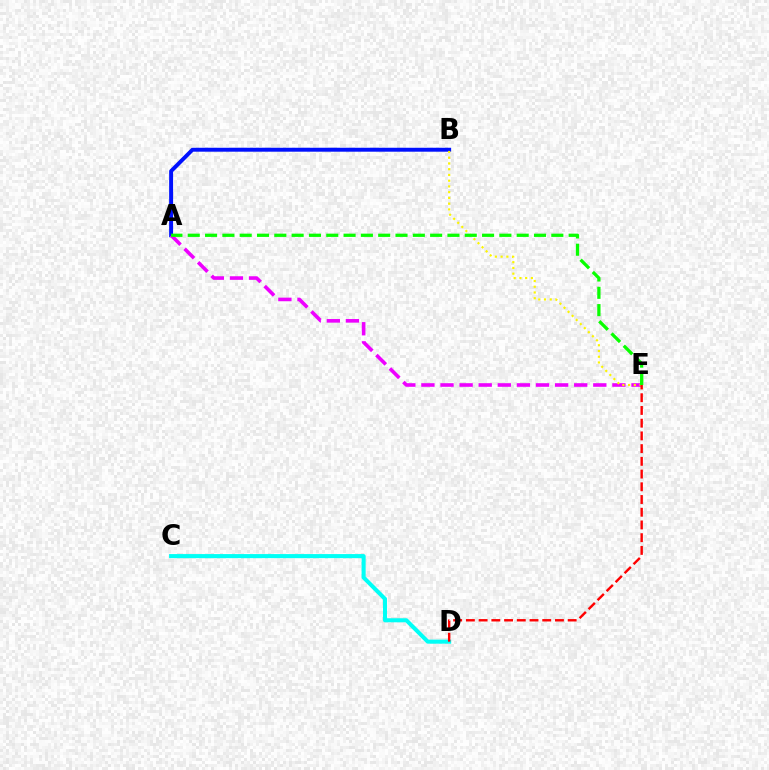{('A', 'B'): [{'color': '#0010ff', 'line_style': 'solid', 'thickness': 2.83}], ('A', 'E'): [{'color': '#ee00ff', 'line_style': 'dashed', 'thickness': 2.59}, {'color': '#08ff00', 'line_style': 'dashed', 'thickness': 2.35}], ('B', 'E'): [{'color': '#fcf500', 'line_style': 'dotted', 'thickness': 1.56}], ('C', 'D'): [{'color': '#00fff6', 'line_style': 'solid', 'thickness': 2.92}], ('D', 'E'): [{'color': '#ff0000', 'line_style': 'dashed', 'thickness': 1.73}]}